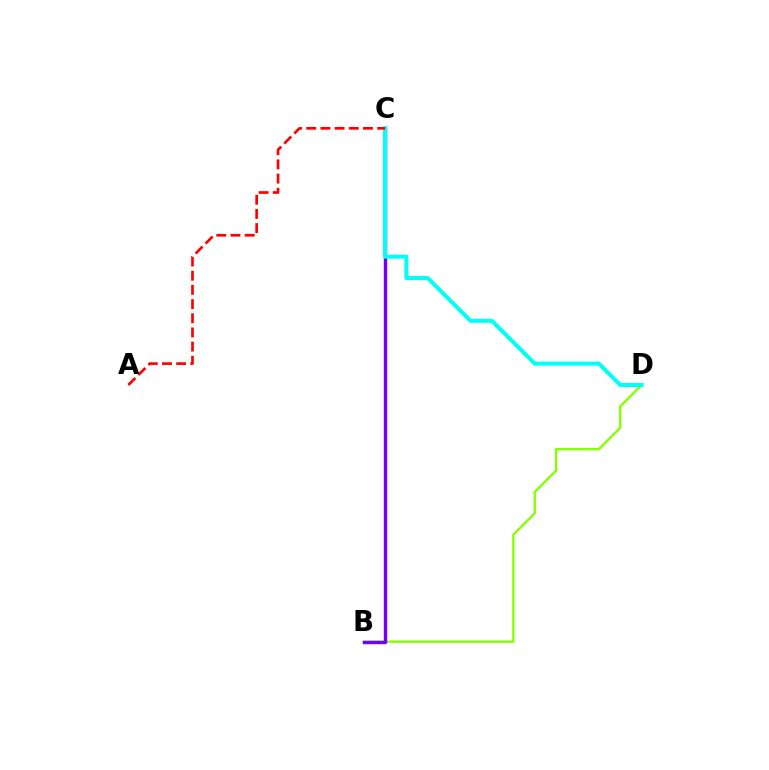{('B', 'D'): [{'color': '#84ff00', 'line_style': 'solid', 'thickness': 1.68}], ('B', 'C'): [{'color': '#7200ff', 'line_style': 'solid', 'thickness': 2.46}], ('C', 'D'): [{'color': '#00fff6', 'line_style': 'solid', 'thickness': 2.89}], ('A', 'C'): [{'color': '#ff0000', 'line_style': 'dashed', 'thickness': 1.93}]}